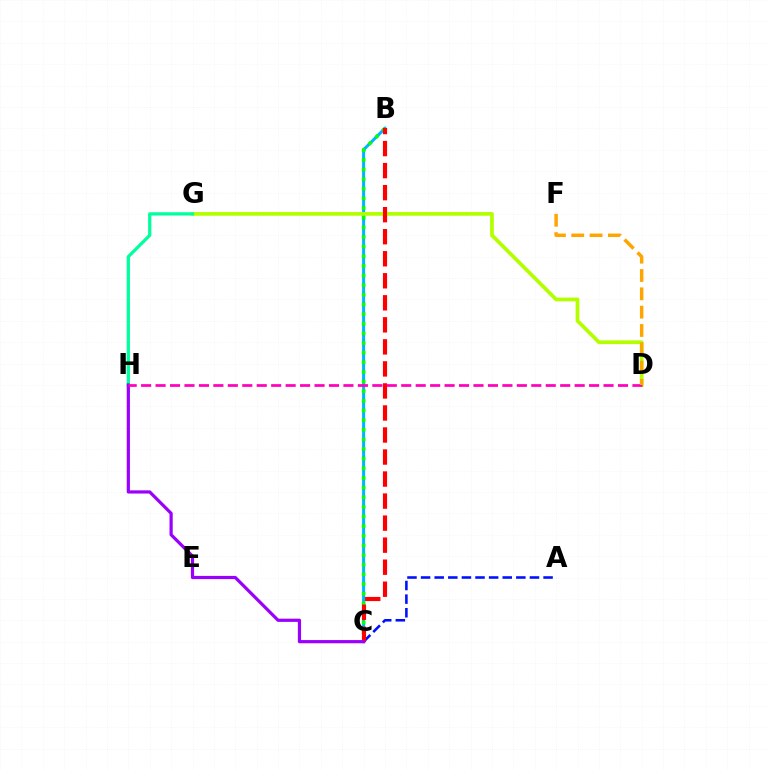{('B', 'C'): [{'color': '#00b5ff', 'line_style': 'solid', 'thickness': 2.18}, {'color': '#08ff00', 'line_style': 'dotted', 'thickness': 2.62}, {'color': '#ff0000', 'line_style': 'dashed', 'thickness': 2.99}], ('A', 'C'): [{'color': '#0010ff', 'line_style': 'dashed', 'thickness': 1.85}], ('D', 'G'): [{'color': '#b3ff00', 'line_style': 'solid', 'thickness': 2.69}], ('G', 'H'): [{'color': '#00ff9d', 'line_style': 'solid', 'thickness': 2.34}], ('C', 'H'): [{'color': '#9b00ff', 'line_style': 'solid', 'thickness': 2.31}], ('D', 'H'): [{'color': '#ff00bd', 'line_style': 'dashed', 'thickness': 1.96}], ('D', 'F'): [{'color': '#ffa500', 'line_style': 'dashed', 'thickness': 2.49}]}